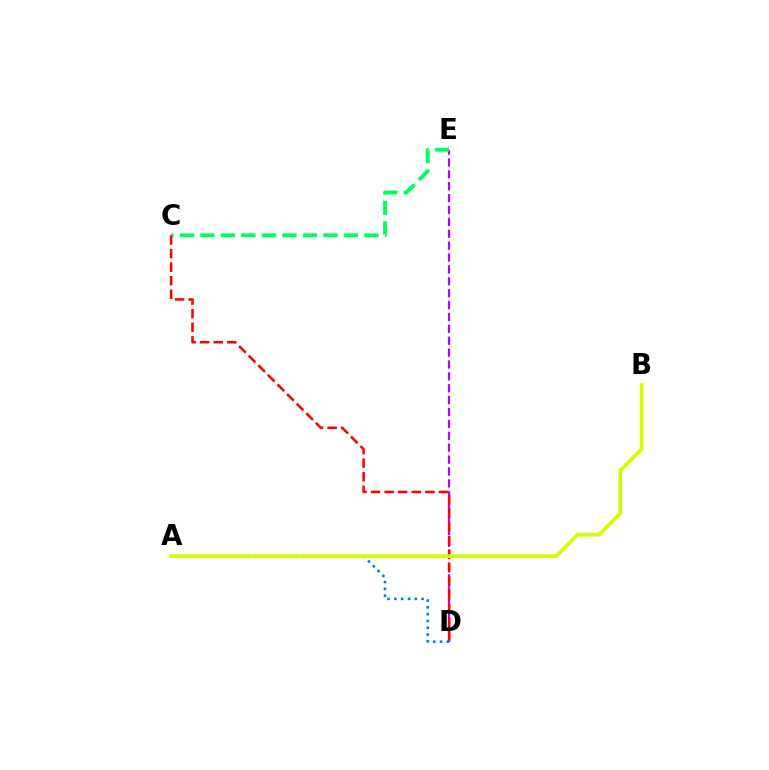{('D', 'E'): [{'color': '#b900ff', 'line_style': 'dashed', 'thickness': 1.61}], ('A', 'D'): [{'color': '#0074ff', 'line_style': 'dotted', 'thickness': 1.85}], ('C', 'E'): [{'color': '#00ff5c', 'line_style': 'dashed', 'thickness': 2.79}], ('C', 'D'): [{'color': '#ff0000', 'line_style': 'dashed', 'thickness': 1.84}], ('A', 'B'): [{'color': '#d1ff00', 'line_style': 'solid', 'thickness': 2.64}]}